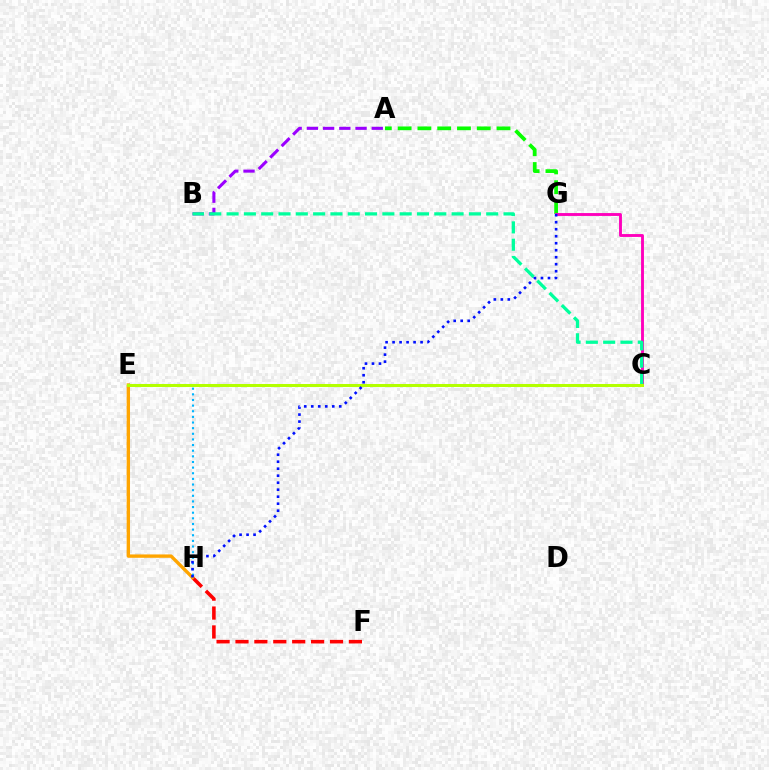{('F', 'H'): [{'color': '#ff0000', 'line_style': 'dashed', 'thickness': 2.57}], ('A', 'G'): [{'color': '#08ff00', 'line_style': 'dashed', 'thickness': 2.69}], ('C', 'G'): [{'color': '#ff00bd', 'line_style': 'solid', 'thickness': 2.07}], ('A', 'B'): [{'color': '#9b00ff', 'line_style': 'dashed', 'thickness': 2.2}], ('B', 'C'): [{'color': '#00ff9d', 'line_style': 'dashed', 'thickness': 2.35}], ('E', 'H'): [{'color': '#ffa500', 'line_style': 'solid', 'thickness': 2.41}, {'color': '#00b5ff', 'line_style': 'dotted', 'thickness': 1.53}], ('C', 'E'): [{'color': '#b3ff00', 'line_style': 'solid', 'thickness': 2.18}], ('G', 'H'): [{'color': '#0010ff', 'line_style': 'dotted', 'thickness': 1.9}]}